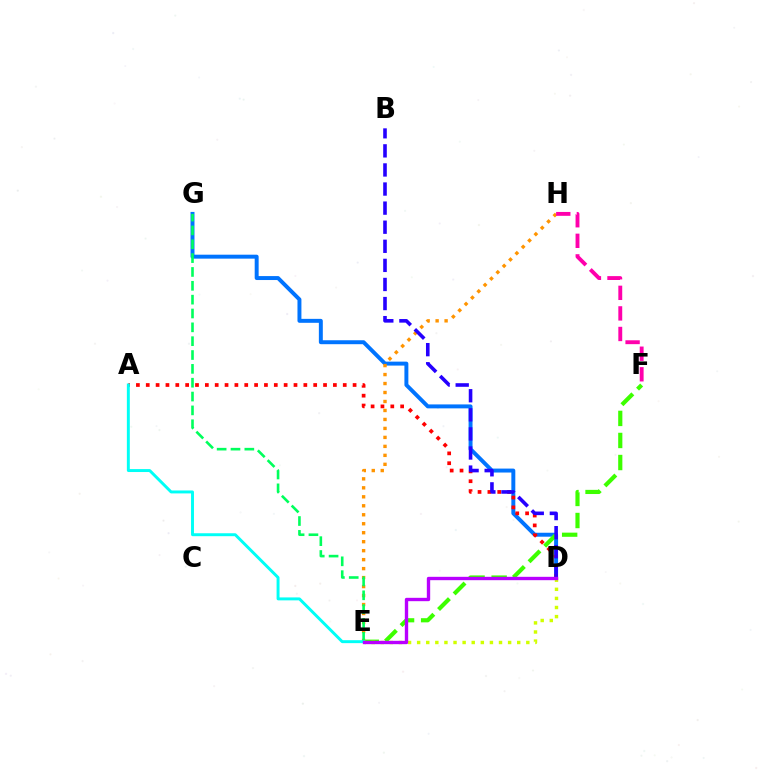{('D', 'G'): [{'color': '#0074ff', 'line_style': 'solid', 'thickness': 2.84}], ('E', 'F'): [{'color': '#3dff00', 'line_style': 'dashed', 'thickness': 3.0}], ('A', 'D'): [{'color': '#ff0000', 'line_style': 'dotted', 'thickness': 2.68}], ('E', 'H'): [{'color': '#ff9400', 'line_style': 'dotted', 'thickness': 2.44}], ('B', 'D'): [{'color': '#2500ff', 'line_style': 'dashed', 'thickness': 2.59}], ('D', 'E'): [{'color': '#d1ff00', 'line_style': 'dotted', 'thickness': 2.47}, {'color': '#b900ff', 'line_style': 'solid', 'thickness': 2.42}], ('E', 'G'): [{'color': '#00ff5c', 'line_style': 'dashed', 'thickness': 1.88}], ('F', 'H'): [{'color': '#ff00ac', 'line_style': 'dashed', 'thickness': 2.79}], ('A', 'E'): [{'color': '#00fff6', 'line_style': 'solid', 'thickness': 2.12}]}